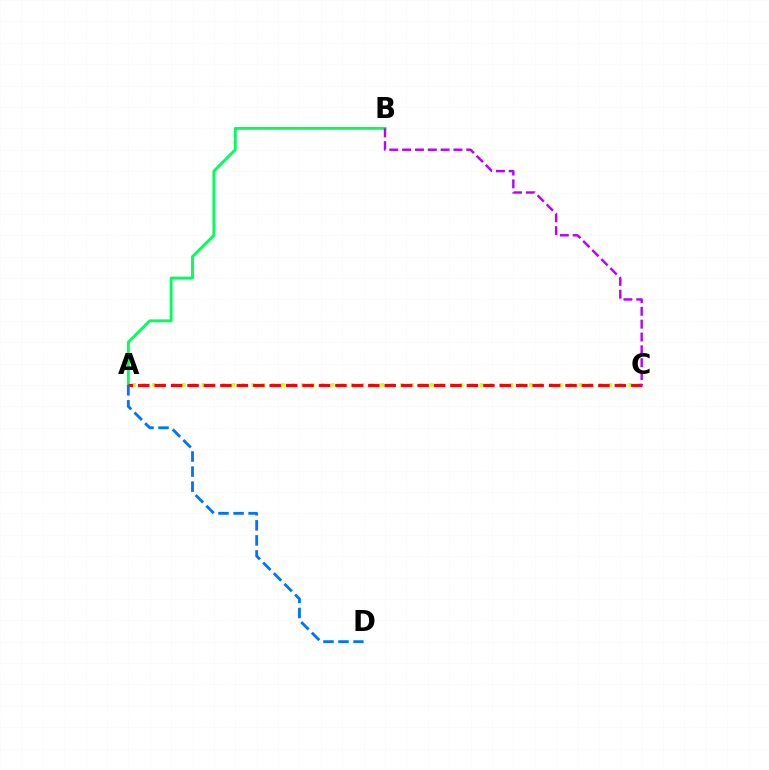{('A', 'B'): [{'color': '#00ff5c', 'line_style': 'solid', 'thickness': 2.08}], ('A', 'C'): [{'color': '#d1ff00', 'line_style': 'dotted', 'thickness': 2.7}, {'color': '#ff0000', 'line_style': 'dashed', 'thickness': 2.23}], ('A', 'D'): [{'color': '#0074ff', 'line_style': 'dashed', 'thickness': 2.05}], ('B', 'C'): [{'color': '#b900ff', 'line_style': 'dashed', 'thickness': 1.74}]}